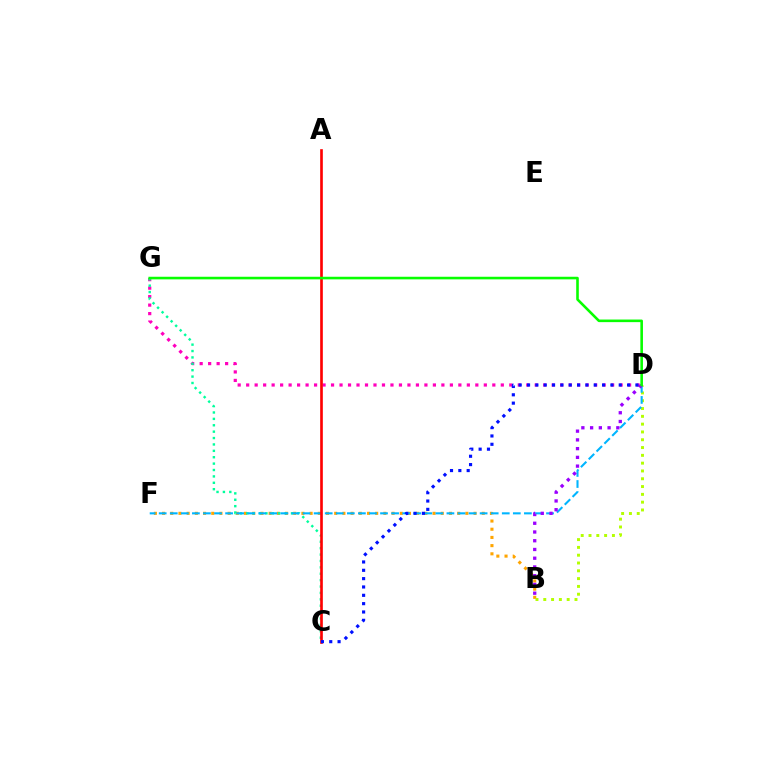{('B', 'F'): [{'color': '#ffa500', 'line_style': 'dotted', 'thickness': 2.23}], ('B', 'D'): [{'color': '#b3ff00', 'line_style': 'dotted', 'thickness': 2.12}, {'color': '#9b00ff', 'line_style': 'dotted', 'thickness': 2.37}], ('D', 'G'): [{'color': '#ff00bd', 'line_style': 'dotted', 'thickness': 2.31}, {'color': '#08ff00', 'line_style': 'solid', 'thickness': 1.87}], ('C', 'G'): [{'color': '#00ff9d', 'line_style': 'dotted', 'thickness': 1.74}], ('D', 'F'): [{'color': '#00b5ff', 'line_style': 'dashed', 'thickness': 1.5}], ('A', 'C'): [{'color': '#ff0000', 'line_style': 'solid', 'thickness': 1.91}], ('C', 'D'): [{'color': '#0010ff', 'line_style': 'dotted', 'thickness': 2.27}]}